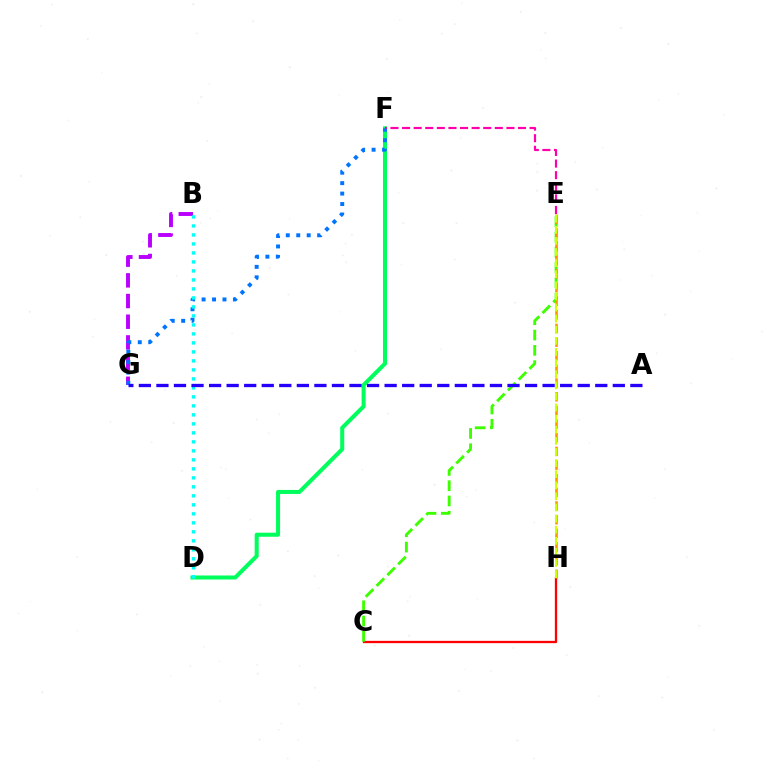{('C', 'H'): [{'color': '#ff0000', 'line_style': 'solid', 'thickness': 1.65}], ('D', 'F'): [{'color': '#00ff5c', 'line_style': 'solid', 'thickness': 2.91}], ('B', 'G'): [{'color': '#b900ff', 'line_style': 'dashed', 'thickness': 2.81}], ('C', 'E'): [{'color': '#3dff00', 'line_style': 'dashed', 'thickness': 2.08}], ('F', 'G'): [{'color': '#0074ff', 'line_style': 'dotted', 'thickness': 2.84}], ('E', 'F'): [{'color': '#ff00ac', 'line_style': 'dashed', 'thickness': 1.58}], ('B', 'D'): [{'color': '#00fff6', 'line_style': 'dotted', 'thickness': 2.44}], ('E', 'H'): [{'color': '#ff9400', 'line_style': 'dashed', 'thickness': 1.86}, {'color': '#d1ff00', 'line_style': 'dashed', 'thickness': 1.51}], ('A', 'G'): [{'color': '#2500ff', 'line_style': 'dashed', 'thickness': 2.38}]}